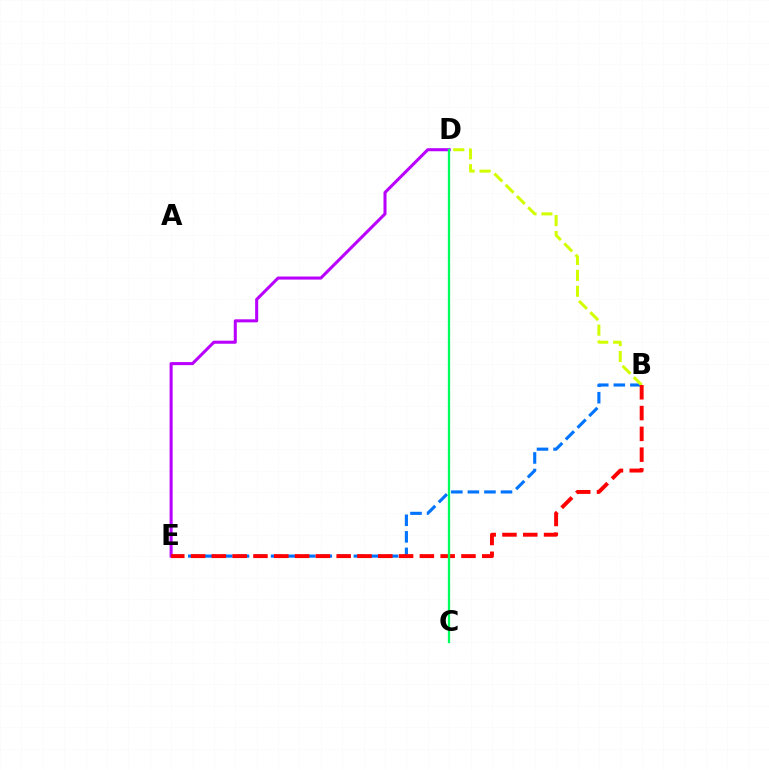{('B', 'E'): [{'color': '#0074ff', 'line_style': 'dashed', 'thickness': 2.25}, {'color': '#ff0000', 'line_style': 'dashed', 'thickness': 2.83}], ('B', 'D'): [{'color': '#d1ff00', 'line_style': 'dashed', 'thickness': 2.16}], ('D', 'E'): [{'color': '#b900ff', 'line_style': 'solid', 'thickness': 2.2}], ('C', 'D'): [{'color': '#00ff5c', 'line_style': 'solid', 'thickness': 1.66}]}